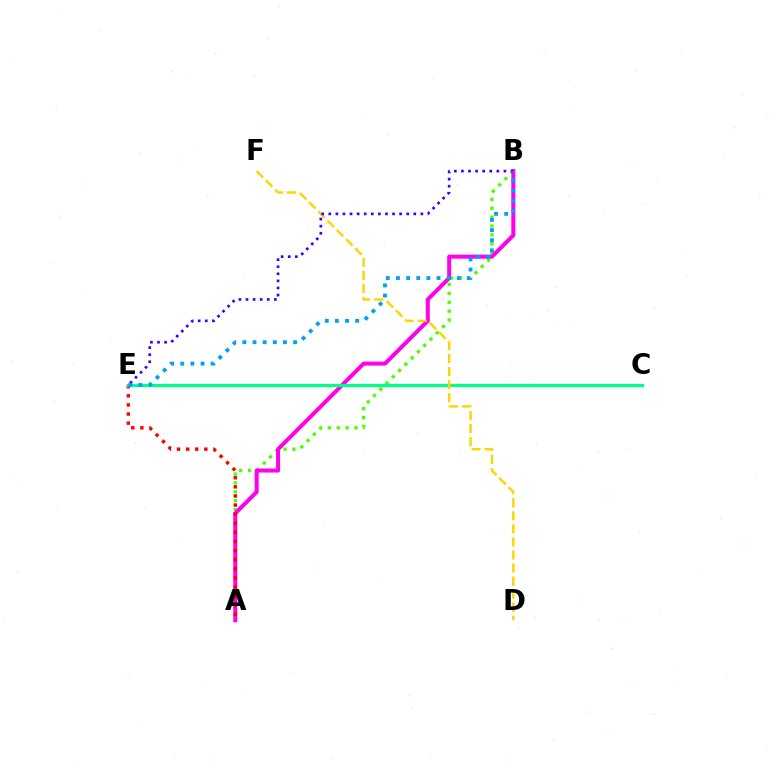{('A', 'B'): [{'color': '#4fff00', 'line_style': 'dotted', 'thickness': 2.41}, {'color': '#ff00ed', 'line_style': 'solid', 'thickness': 2.89}], ('A', 'E'): [{'color': '#ff0000', 'line_style': 'dotted', 'thickness': 2.47}], ('C', 'E'): [{'color': '#00ff86', 'line_style': 'solid', 'thickness': 2.32}], ('D', 'F'): [{'color': '#ffd500', 'line_style': 'dashed', 'thickness': 1.77}], ('B', 'E'): [{'color': '#3700ff', 'line_style': 'dotted', 'thickness': 1.92}, {'color': '#009eff', 'line_style': 'dotted', 'thickness': 2.76}]}